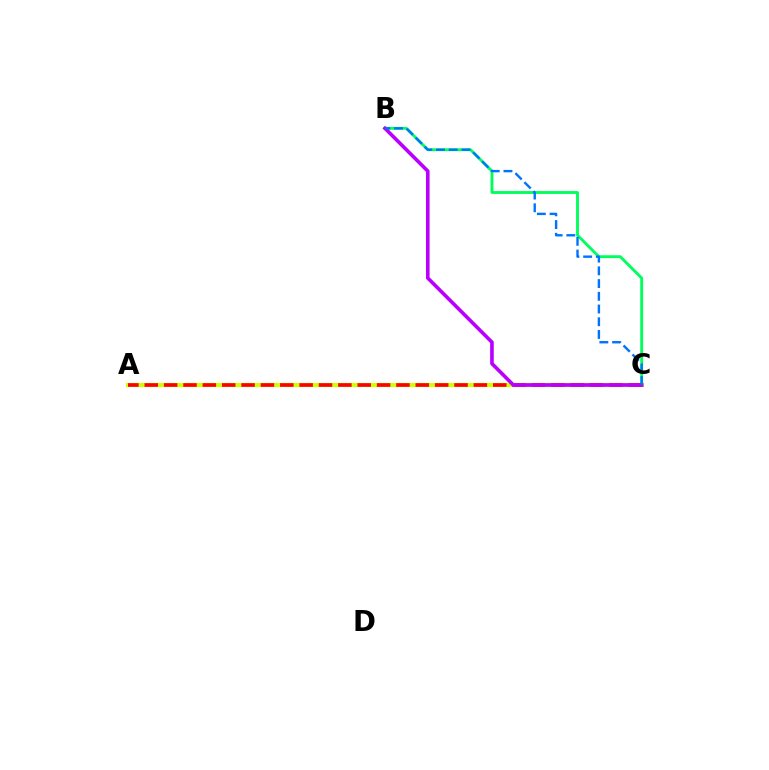{('A', 'C'): [{'color': '#d1ff00', 'line_style': 'solid', 'thickness': 2.98}, {'color': '#ff0000', 'line_style': 'dashed', 'thickness': 2.63}], ('B', 'C'): [{'color': '#00ff5c', 'line_style': 'solid', 'thickness': 2.07}, {'color': '#b900ff', 'line_style': 'solid', 'thickness': 2.6}, {'color': '#0074ff', 'line_style': 'dashed', 'thickness': 1.73}]}